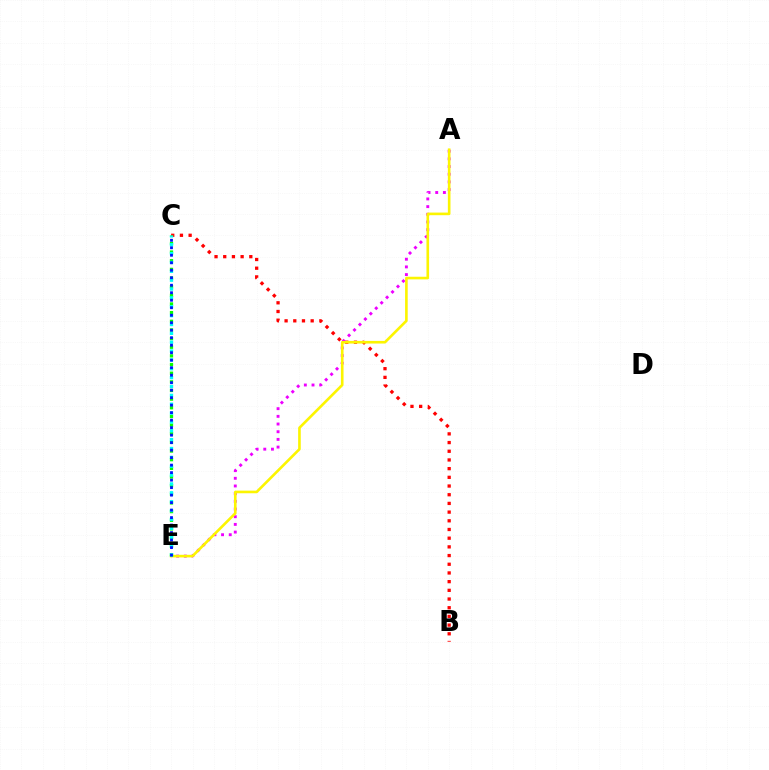{('B', 'C'): [{'color': '#ff0000', 'line_style': 'dotted', 'thickness': 2.36}], ('A', 'E'): [{'color': '#ee00ff', 'line_style': 'dotted', 'thickness': 2.09}, {'color': '#fcf500', 'line_style': 'solid', 'thickness': 1.89}], ('C', 'E'): [{'color': '#08ff00', 'line_style': 'dotted', 'thickness': 2.35}, {'color': '#00fff6', 'line_style': 'dotted', 'thickness': 2.41}, {'color': '#0010ff', 'line_style': 'dotted', 'thickness': 2.04}]}